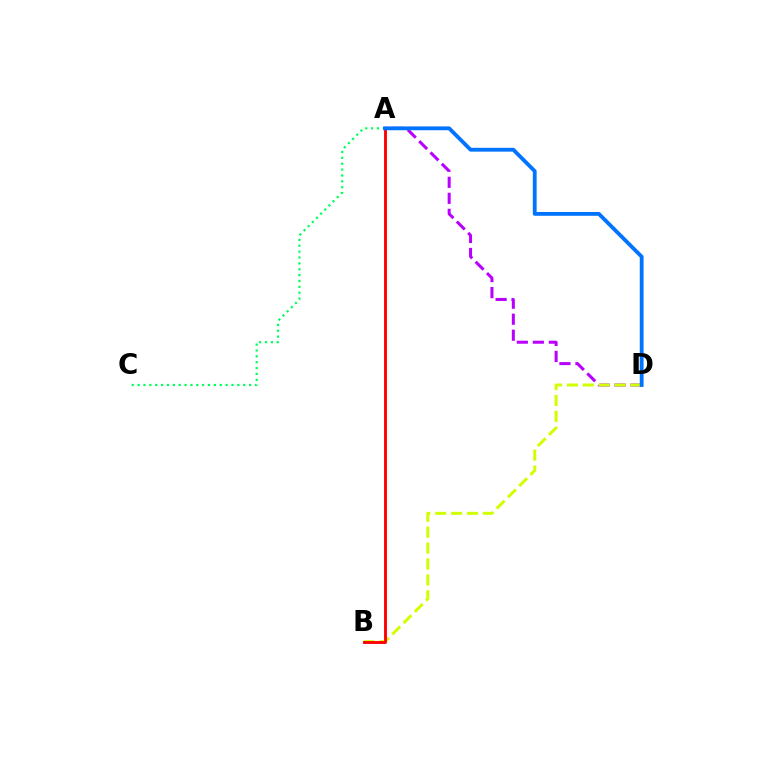{('A', 'C'): [{'color': '#00ff5c', 'line_style': 'dotted', 'thickness': 1.59}], ('A', 'D'): [{'color': '#b900ff', 'line_style': 'dashed', 'thickness': 2.17}, {'color': '#0074ff', 'line_style': 'solid', 'thickness': 2.75}], ('B', 'D'): [{'color': '#d1ff00', 'line_style': 'dashed', 'thickness': 2.16}], ('A', 'B'): [{'color': '#ff0000', 'line_style': 'solid', 'thickness': 2.07}]}